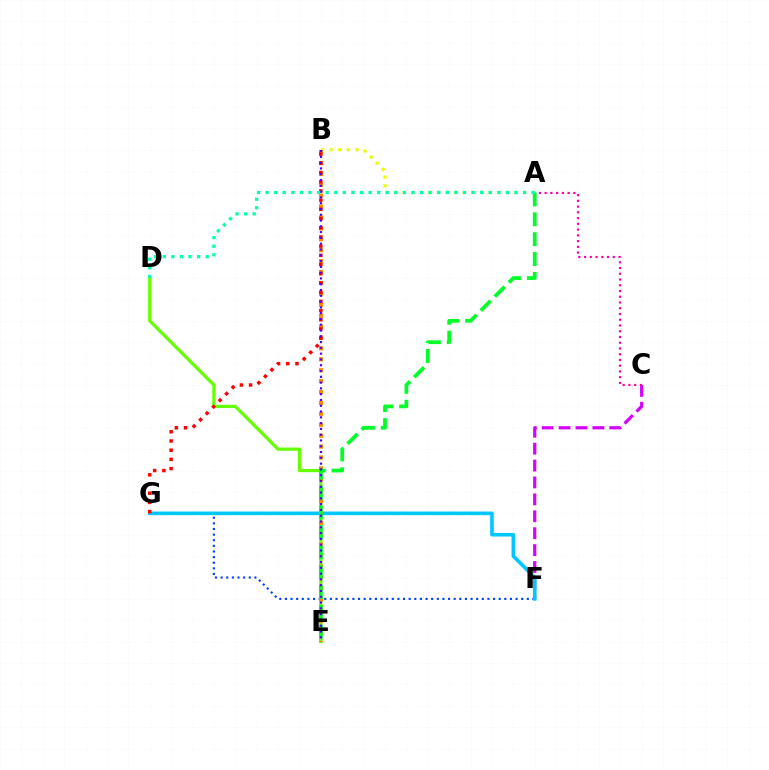{('C', 'F'): [{'color': '#d600ff', 'line_style': 'dashed', 'thickness': 2.3}], ('D', 'E'): [{'color': '#66ff00', 'line_style': 'solid', 'thickness': 2.33}], ('F', 'G'): [{'color': '#003fff', 'line_style': 'dotted', 'thickness': 1.53}, {'color': '#00c7ff', 'line_style': 'solid', 'thickness': 2.6}], ('A', 'C'): [{'color': '#ff00a0', 'line_style': 'dotted', 'thickness': 1.56}], ('A', 'B'): [{'color': '#eeff00', 'line_style': 'dotted', 'thickness': 2.34}], ('B', 'E'): [{'color': '#ff8800', 'line_style': 'dotted', 'thickness': 2.96}, {'color': '#4f00ff', 'line_style': 'dotted', 'thickness': 1.57}], ('B', 'G'): [{'color': '#ff0000', 'line_style': 'dotted', 'thickness': 2.5}], ('A', 'E'): [{'color': '#00ff27', 'line_style': 'dashed', 'thickness': 2.7}], ('A', 'D'): [{'color': '#00ffaf', 'line_style': 'dotted', 'thickness': 2.33}]}